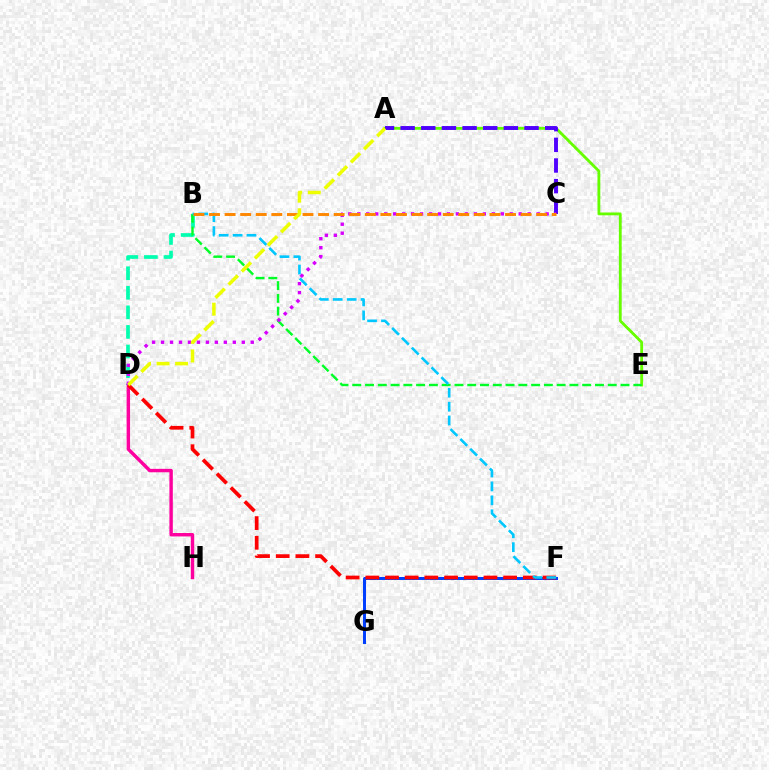{('F', 'G'): [{'color': '#003fff', 'line_style': 'solid', 'thickness': 2.15}], ('B', 'D'): [{'color': '#00ffaf', 'line_style': 'dashed', 'thickness': 2.66}], ('D', 'H'): [{'color': '#ff00a0', 'line_style': 'solid', 'thickness': 2.46}], ('A', 'E'): [{'color': '#66ff00', 'line_style': 'solid', 'thickness': 2.04}], ('D', 'F'): [{'color': '#ff0000', 'line_style': 'dashed', 'thickness': 2.67}], ('A', 'C'): [{'color': '#4f00ff', 'line_style': 'dashed', 'thickness': 2.81}], ('B', 'E'): [{'color': '#00ff27', 'line_style': 'dashed', 'thickness': 1.74}], ('C', 'D'): [{'color': '#d600ff', 'line_style': 'dotted', 'thickness': 2.44}], ('B', 'F'): [{'color': '#00c7ff', 'line_style': 'dashed', 'thickness': 1.89}], ('B', 'C'): [{'color': '#ff8800', 'line_style': 'dashed', 'thickness': 2.12}], ('A', 'D'): [{'color': '#eeff00', 'line_style': 'dashed', 'thickness': 2.52}]}